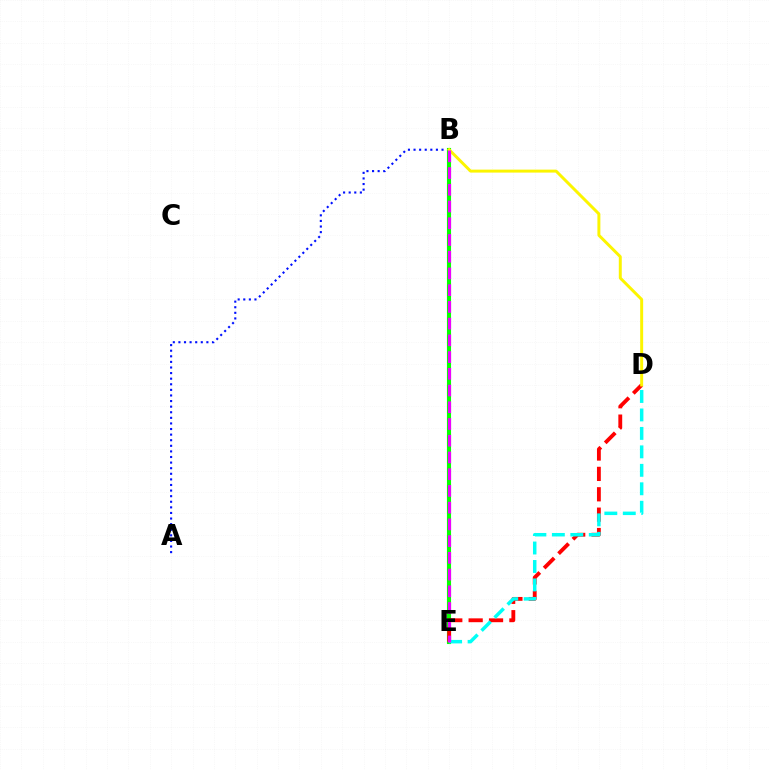{('A', 'B'): [{'color': '#0010ff', 'line_style': 'dotted', 'thickness': 1.52}], ('B', 'E'): [{'color': '#08ff00', 'line_style': 'solid', 'thickness': 2.96}, {'color': '#ee00ff', 'line_style': 'dashed', 'thickness': 2.27}], ('D', 'E'): [{'color': '#ff0000', 'line_style': 'dashed', 'thickness': 2.77}, {'color': '#00fff6', 'line_style': 'dashed', 'thickness': 2.51}], ('B', 'D'): [{'color': '#fcf500', 'line_style': 'solid', 'thickness': 2.13}]}